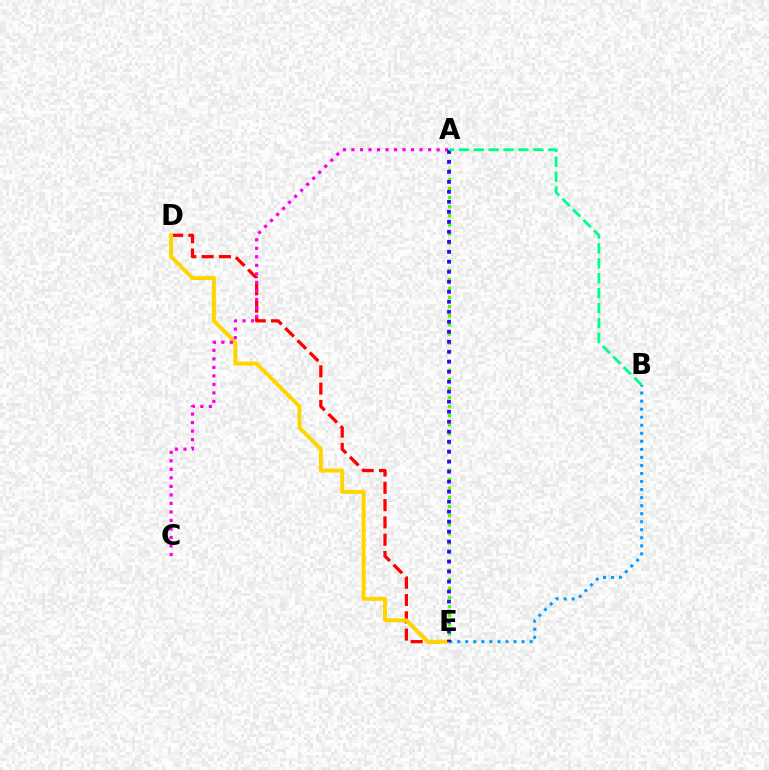{('D', 'E'): [{'color': '#ff0000', 'line_style': 'dashed', 'thickness': 2.35}, {'color': '#ffd500', 'line_style': 'solid', 'thickness': 2.84}], ('A', 'E'): [{'color': '#4fff00', 'line_style': 'dotted', 'thickness': 2.47}, {'color': '#3700ff', 'line_style': 'dotted', 'thickness': 2.72}], ('B', 'E'): [{'color': '#009eff', 'line_style': 'dotted', 'thickness': 2.18}], ('A', 'C'): [{'color': '#ff00ed', 'line_style': 'dotted', 'thickness': 2.31}], ('A', 'B'): [{'color': '#00ff86', 'line_style': 'dashed', 'thickness': 2.03}]}